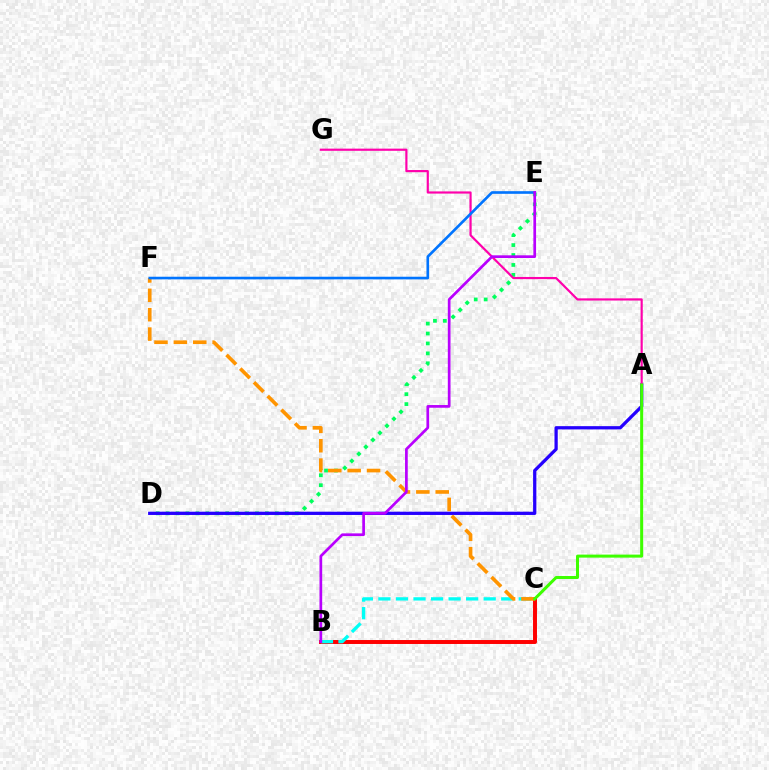{('D', 'E'): [{'color': '#00ff5c', 'line_style': 'dotted', 'thickness': 2.7}], ('B', 'C'): [{'color': '#d1ff00', 'line_style': 'dotted', 'thickness': 1.67}, {'color': '#ff0000', 'line_style': 'solid', 'thickness': 2.85}, {'color': '#00fff6', 'line_style': 'dashed', 'thickness': 2.38}], ('A', 'D'): [{'color': '#2500ff', 'line_style': 'solid', 'thickness': 2.35}], ('A', 'G'): [{'color': '#ff00ac', 'line_style': 'solid', 'thickness': 1.57}], ('C', 'F'): [{'color': '#ff9400', 'line_style': 'dashed', 'thickness': 2.63}], ('A', 'C'): [{'color': '#3dff00', 'line_style': 'solid', 'thickness': 2.17}], ('E', 'F'): [{'color': '#0074ff', 'line_style': 'solid', 'thickness': 1.9}], ('B', 'E'): [{'color': '#b900ff', 'line_style': 'solid', 'thickness': 1.95}]}